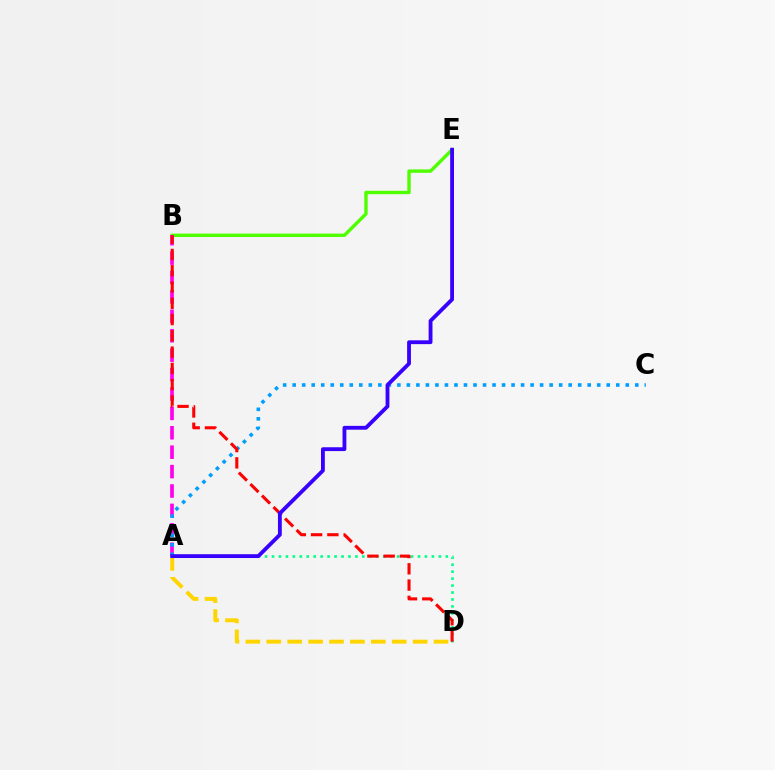{('B', 'E'): [{'color': '#4fff00', 'line_style': 'solid', 'thickness': 2.45}], ('A', 'B'): [{'color': '#ff00ed', 'line_style': 'dashed', 'thickness': 2.64}], ('A', 'D'): [{'color': '#00ff86', 'line_style': 'dotted', 'thickness': 1.89}, {'color': '#ffd500', 'line_style': 'dashed', 'thickness': 2.84}], ('A', 'C'): [{'color': '#009eff', 'line_style': 'dotted', 'thickness': 2.59}], ('B', 'D'): [{'color': '#ff0000', 'line_style': 'dashed', 'thickness': 2.21}], ('A', 'E'): [{'color': '#3700ff', 'line_style': 'solid', 'thickness': 2.76}]}